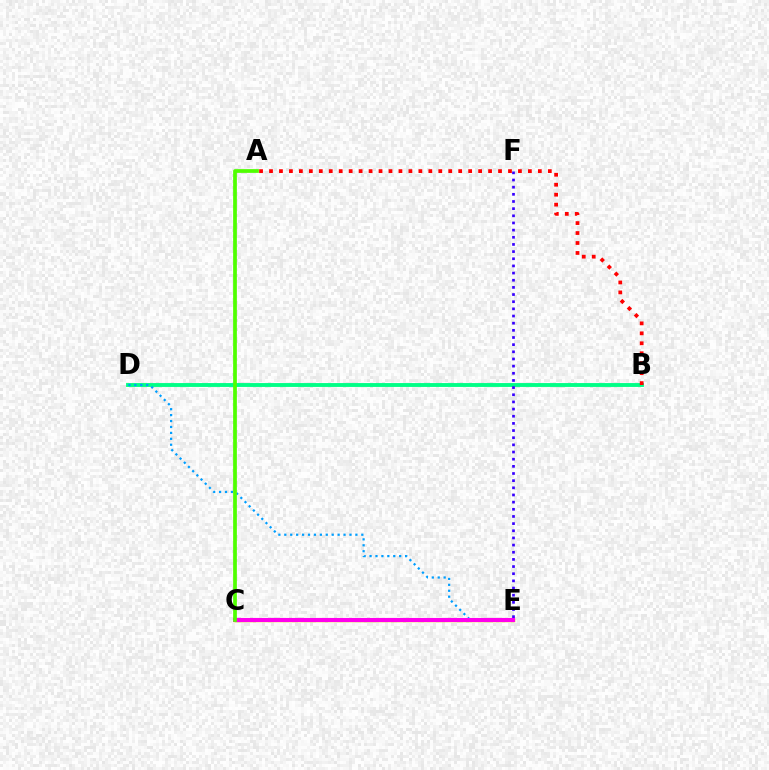{('C', 'E'): [{'color': '#ffd500', 'line_style': 'solid', 'thickness': 2.49}, {'color': '#ff00ed', 'line_style': 'solid', 'thickness': 2.94}], ('B', 'D'): [{'color': '#00ff86', 'line_style': 'solid', 'thickness': 2.79}], ('D', 'E'): [{'color': '#009eff', 'line_style': 'dotted', 'thickness': 1.61}], ('E', 'F'): [{'color': '#3700ff', 'line_style': 'dotted', 'thickness': 1.94}], ('A', 'B'): [{'color': '#ff0000', 'line_style': 'dotted', 'thickness': 2.71}], ('A', 'C'): [{'color': '#4fff00', 'line_style': 'solid', 'thickness': 2.68}]}